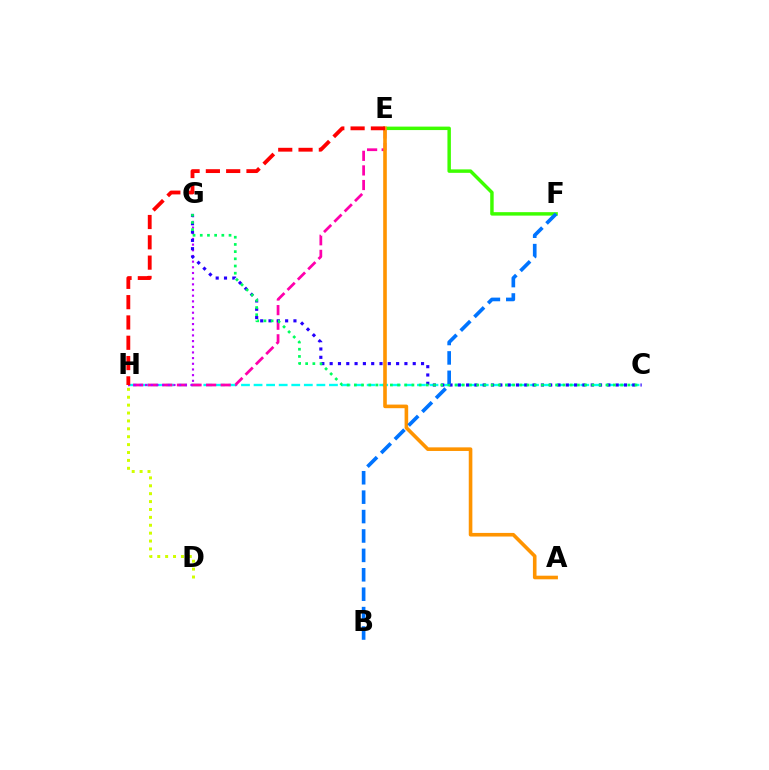{('C', 'H'): [{'color': '#00fff6', 'line_style': 'dashed', 'thickness': 1.71}], ('D', 'H'): [{'color': '#d1ff00', 'line_style': 'dotted', 'thickness': 2.15}], ('E', 'H'): [{'color': '#ff00ac', 'line_style': 'dashed', 'thickness': 1.98}, {'color': '#ff0000', 'line_style': 'dashed', 'thickness': 2.76}], ('G', 'H'): [{'color': '#b900ff', 'line_style': 'dotted', 'thickness': 1.54}], ('C', 'G'): [{'color': '#2500ff', 'line_style': 'dotted', 'thickness': 2.26}, {'color': '#00ff5c', 'line_style': 'dotted', 'thickness': 1.96}], ('E', 'F'): [{'color': '#3dff00', 'line_style': 'solid', 'thickness': 2.49}], ('A', 'E'): [{'color': '#ff9400', 'line_style': 'solid', 'thickness': 2.6}], ('B', 'F'): [{'color': '#0074ff', 'line_style': 'dashed', 'thickness': 2.64}]}